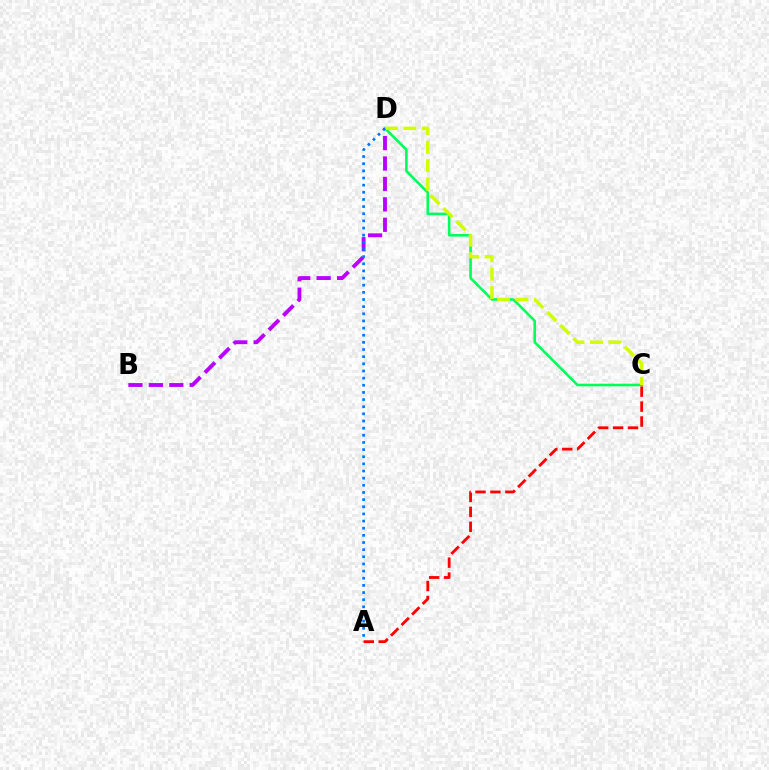{('C', 'D'): [{'color': '#00ff5c', 'line_style': 'solid', 'thickness': 1.88}, {'color': '#d1ff00', 'line_style': 'dashed', 'thickness': 2.5}], ('B', 'D'): [{'color': '#b900ff', 'line_style': 'dashed', 'thickness': 2.77}], ('A', 'C'): [{'color': '#ff0000', 'line_style': 'dashed', 'thickness': 2.03}], ('A', 'D'): [{'color': '#0074ff', 'line_style': 'dotted', 'thickness': 1.94}]}